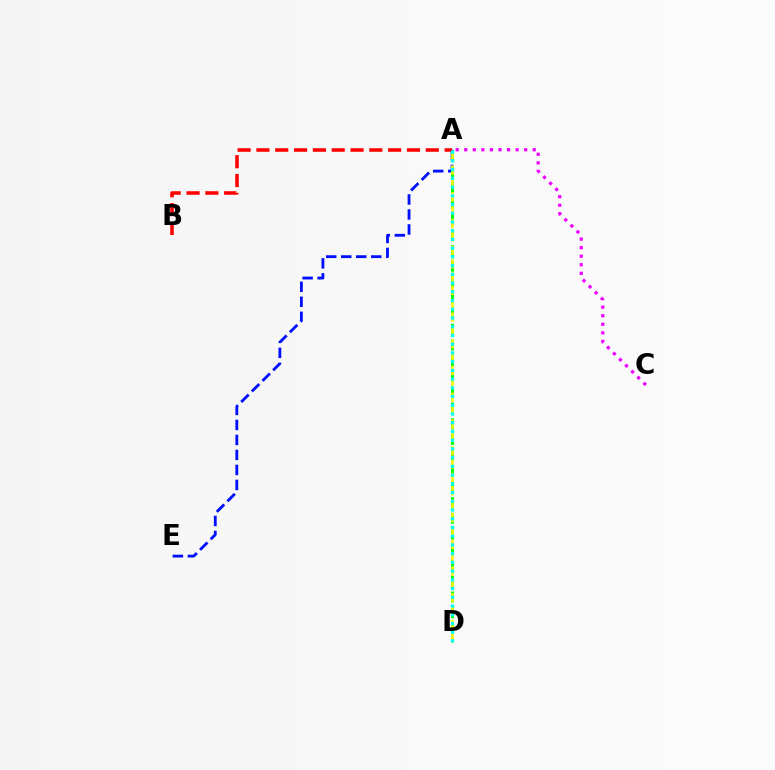{('A', 'C'): [{'color': '#ee00ff', 'line_style': 'dotted', 'thickness': 2.33}], ('A', 'E'): [{'color': '#0010ff', 'line_style': 'dashed', 'thickness': 2.04}], ('A', 'D'): [{'color': '#08ff00', 'line_style': 'dashed', 'thickness': 2.14}, {'color': '#fcf500', 'line_style': 'dashed', 'thickness': 1.82}, {'color': '#00fff6', 'line_style': 'dotted', 'thickness': 2.37}], ('A', 'B'): [{'color': '#ff0000', 'line_style': 'dashed', 'thickness': 2.56}]}